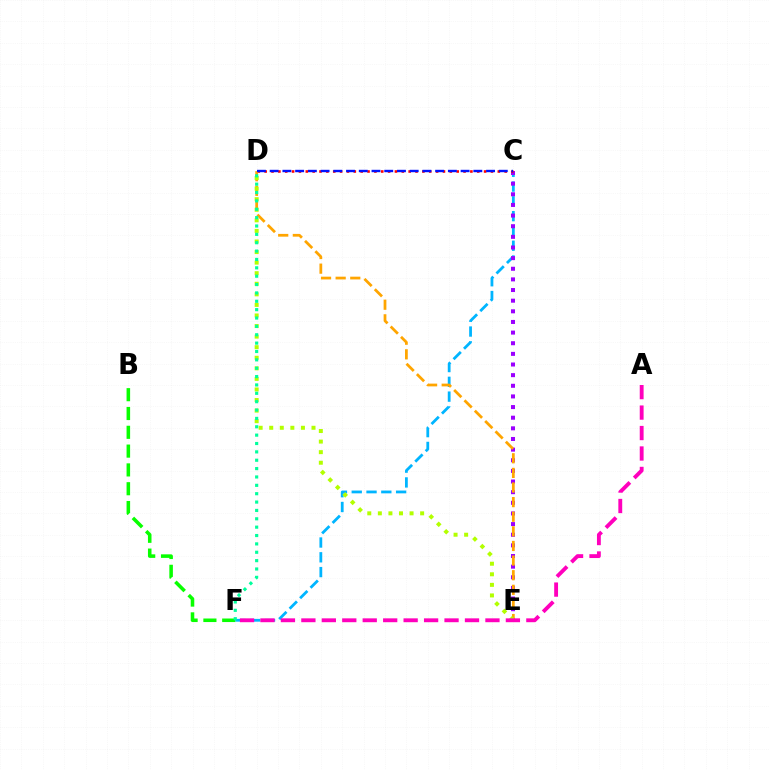{('C', 'F'): [{'color': '#00b5ff', 'line_style': 'dashed', 'thickness': 2.01}], ('C', 'E'): [{'color': '#9b00ff', 'line_style': 'dotted', 'thickness': 2.89}], ('C', 'D'): [{'color': '#ff0000', 'line_style': 'dotted', 'thickness': 1.86}, {'color': '#0010ff', 'line_style': 'dashed', 'thickness': 1.73}], ('D', 'E'): [{'color': '#ffa500', 'line_style': 'dashed', 'thickness': 1.99}, {'color': '#b3ff00', 'line_style': 'dotted', 'thickness': 2.87}], ('B', 'F'): [{'color': '#08ff00', 'line_style': 'dashed', 'thickness': 2.55}], ('A', 'F'): [{'color': '#ff00bd', 'line_style': 'dashed', 'thickness': 2.78}], ('D', 'F'): [{'color': '#00ff9d', 'line_style': 'dotted', 'thickness': 2.27}]}